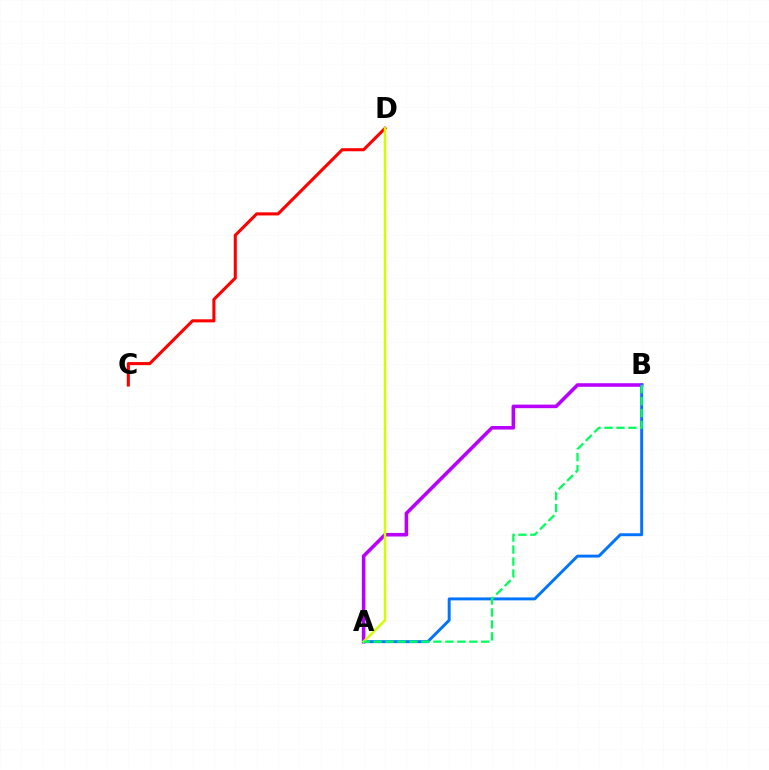{('C', 'D'): [{'color': '#ff0000', 'line_style': 'solid', 'thickness': 2.22}], ('A', 'B'): [{'color': '#b900ff', 'line_style': 'solid', 'thickness': 2.56}, {'color': '#0074ff', 'line_style': 'solid', 'thickness': 2.11}, {'color': '#00ff5c', 'line_style': 'dashed', 'thickness': 1.62}], ('A', 'D'): [{'color': '#d1ff00', 'line_style': 'solid', 'thickness': 1.77}]}